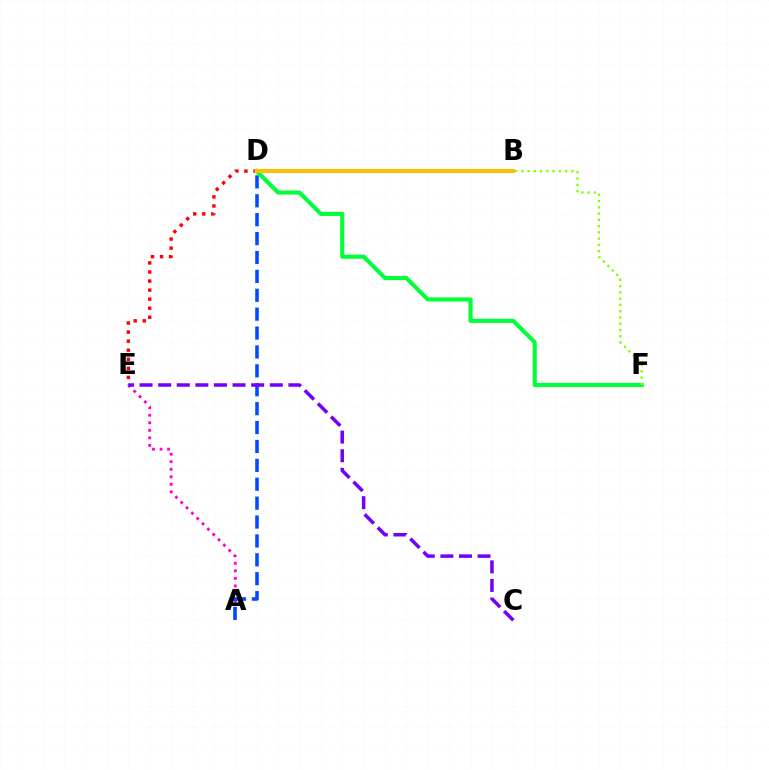{('D', 'E'): [{'color': '#ff0000', 'line_style': 'dotted', 'thickness': 2.46}], ('B', 'D'): [{'color': '#00fff6', 'line_style': 'dotted', 'thickness': 2.54}, {'color': '#ffbd00', 'line_style': 'solid', 'thickness': 2.88}], ('A', 'E'): [{'color': '#ff00cf', 'line_style': 'dotted', 'thickness': 2.05}], ('A', 'D'): [{'color': '#004bff', 'line_style': 'dashed', 'thickness': 2.57}], ('D', 'F'): [{'color': '#00ff39', 'line_style': 'solid', 'thickness': 2.95}], ('B', 'F'): [{'color': '#84ff00', 'line_style': 'dotted', 'thickness': 1.7}], ('C', 'E'): [{'color': '#7200ff', 'line_style': 'dashed', 'thickness': 2.53}]}